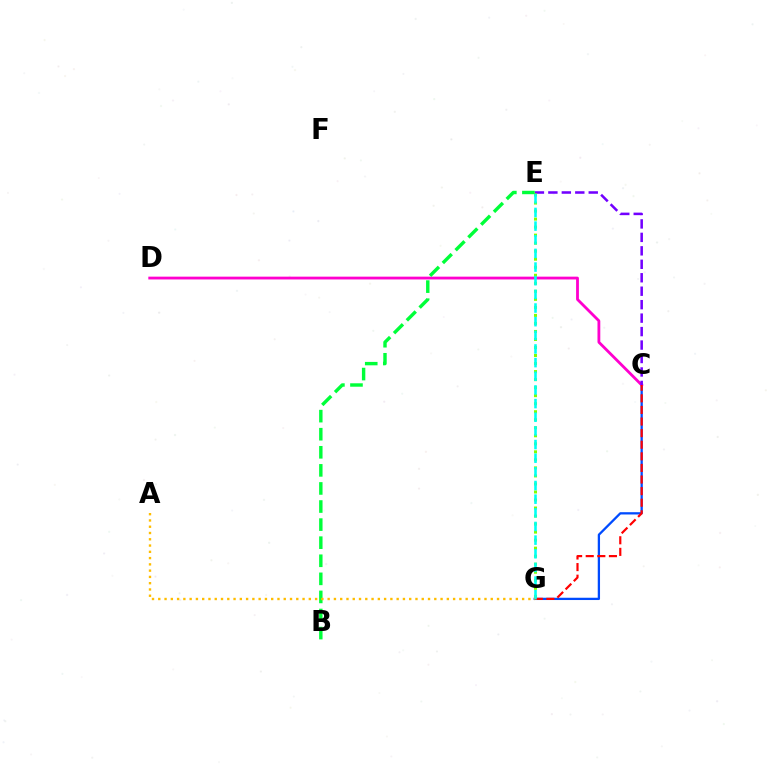{('C', 'G'): [{'color': '#004bff', 'line_style': 'solid', 'thickness': 1.65}, {'color': '#ff0000', 'line_style': 'dashed', 'thickness': 1.58}], ('C', 'D'): [{'color': '#ff00cf', 'line_style': 'solid', 'thickness': 2.02}], ('C', 'E'): [{'color': '#7200ff', 'line_style': 'dashed', 'thickness': 1.83}], ('E', 'G'): [{'color': '#84ff00', 'line_style': 'dotted', 'thickness': 2.18}, {'color': '#00fff6', 'line_style': 'dashed', 'thickness': 1.85}], ('B', 'E'): [{'color': '#00ff39', 'line_style': 'dashed', 'thickness': 2.46}], ('A', 'G'): [{'color': '#ffbd00', 'line_style': 'dotted', 'thickness': 1.7}]}